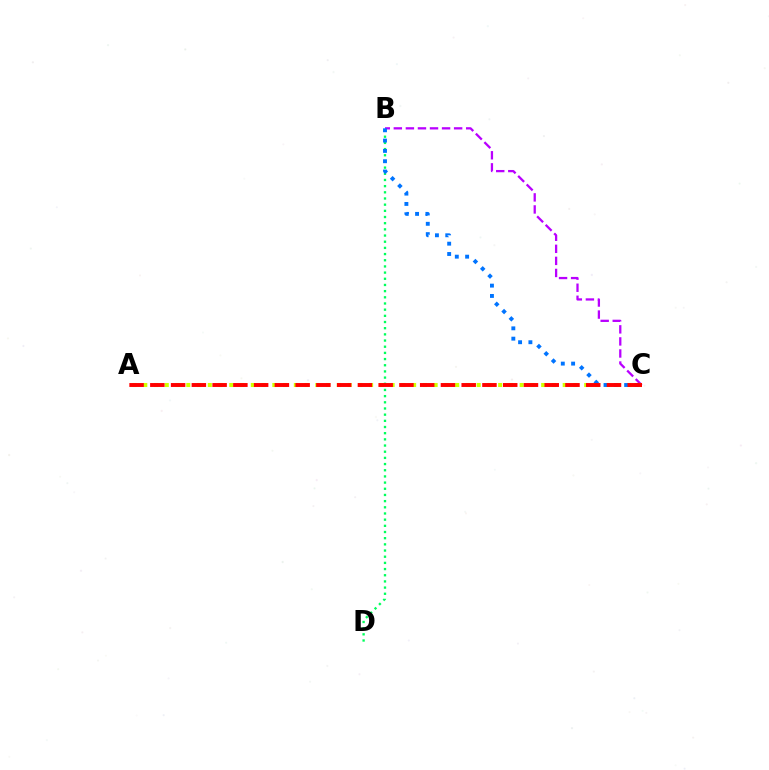{('B', 'D'): [{'color': '#00ff5c', 'line_style': 'dotted', 'thickness': 1.68}], ('B', 'C'): [{'color': '#b900ff', 'line_style': 'dashed', 'thickness': 1.64}, {'color': '#0074ff', 'line_style': 'dotted', 'thickness': 2.8}], ('A', 'C'): [{'color': '#d1ff00', 'line_style': 'dotted', 'thickness': 2.92}, {'color': '#ff0000', 'line_style': 'dashed', 'thickness': 2.82}]}